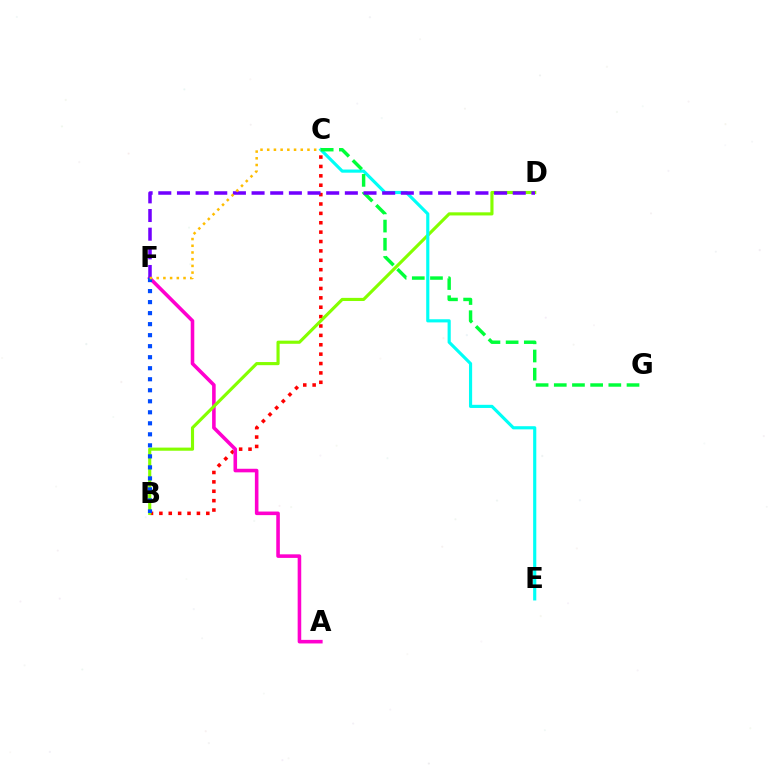{('B', 'C'): [{'color': '#ff0000', 'line_style': 'dotted', 'thickness': 2.55}], ('A', 'F'): [{'color': '#ff00cf', 'line_style': 'solid', 'thickness': 2.58}], ('B', 'D'): [{'color': '#84ff00', 'line_style': 'solid', 'thickness': 2.26}], ('C', 'E'): [{'color': '#00fff6', 'line_style': 'solid', 'thickness': 2.27}], ('B', 'F'): [{'color': '#004bff', 'line_style': 'dotted', 'thickness': 2.99}], ('C', 'G'): [{'color': '#00ff39', 'line_style': 'dashed', 'thickness': 2.47}], ('D', 'F'): [{'color': '#7200ff', 'line_style': 'dashed', 'thickness': 2.53}], ('C', 'F'): [{'color': '#ffbd00', 'line_style': 'dotted', 'thickness': 1.82}]}